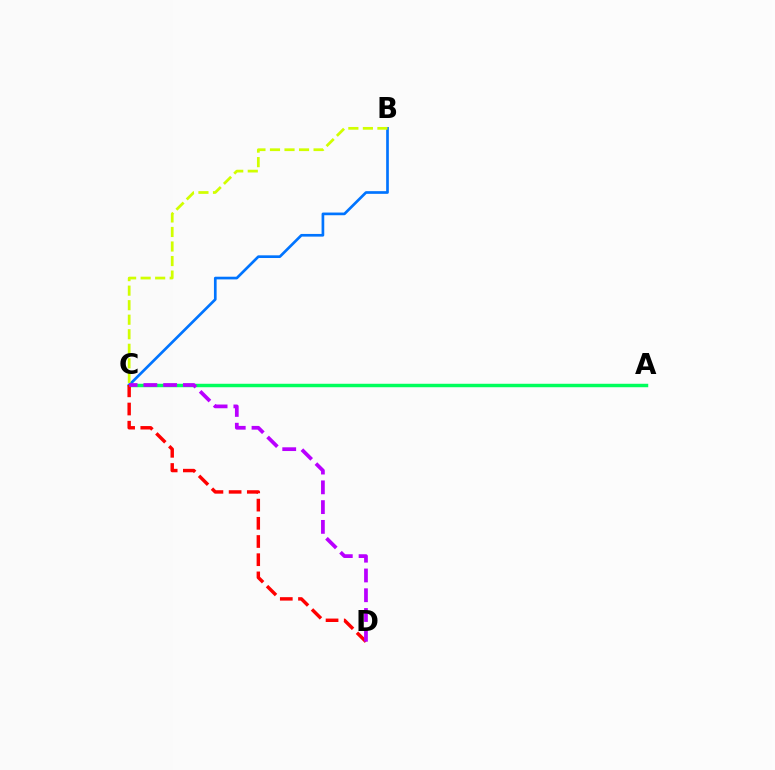{('A', 'C'): [{'color': '#00ff5c', 'line_style': 'solid', 'thickness': 2.49}], ('B', 'C'): [{'color': '#0074ff', 'line_style': 'solid', 'thickness': 1.93}, {'color': '#d1ff00', 'line_style': 'dashed', 'thickness': 1.97}], ('C', 'D'): [{'color': '#ff0000', 'line_style': 'dashed', 'thickness': 2.47}, {'color': '#b900ff', 'line_style': 'dashed', 'thickness': 2.69}]}